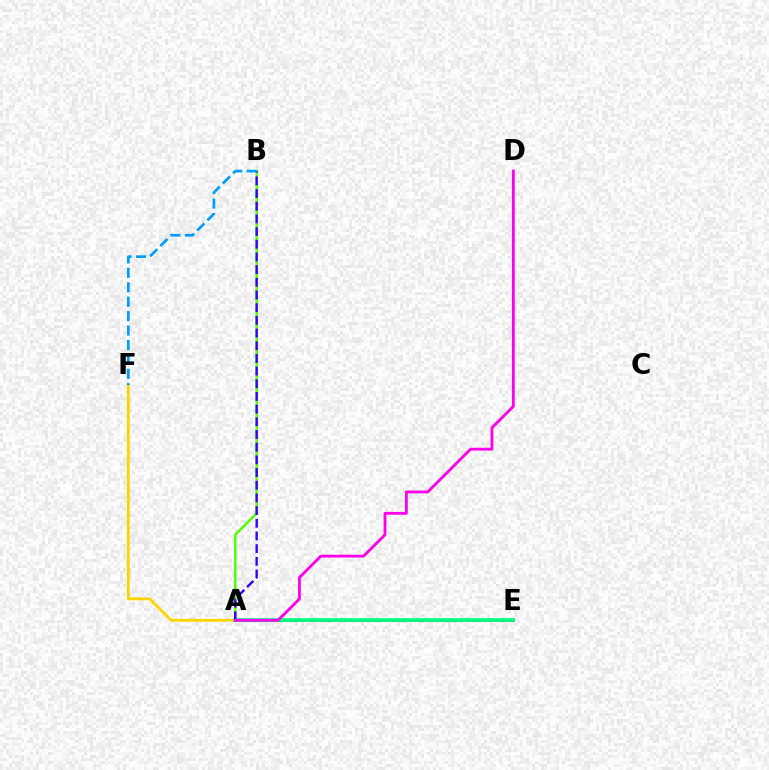{('A', 'F'): [{'color': '#ffd500', 'line_style': 'solid', 'thickness': 2.03}], ('A', 'B'): [{'color': '#4fff00', 'line_style': 'solid', 'thickness': 1.75}, {'color': '#3700ff', 'line_style': 'dashed', 'thickness': 1.72}], ('A', 'E'): [{'color': '#ff0000', 'line_style': 'solid', 'thickness': 1.92}, {'color': '#00ff86', 'line_style': 'solid', 'thickness': 2.68}], ('B', 'F'): [{'color': '#009eff', 'line_style': 'dashed', 'thickness': 1.96}], ('A', 'D'): [{'color': '#ff00ed', 'line_style': 'solid', 'thickness': 2.02}]}